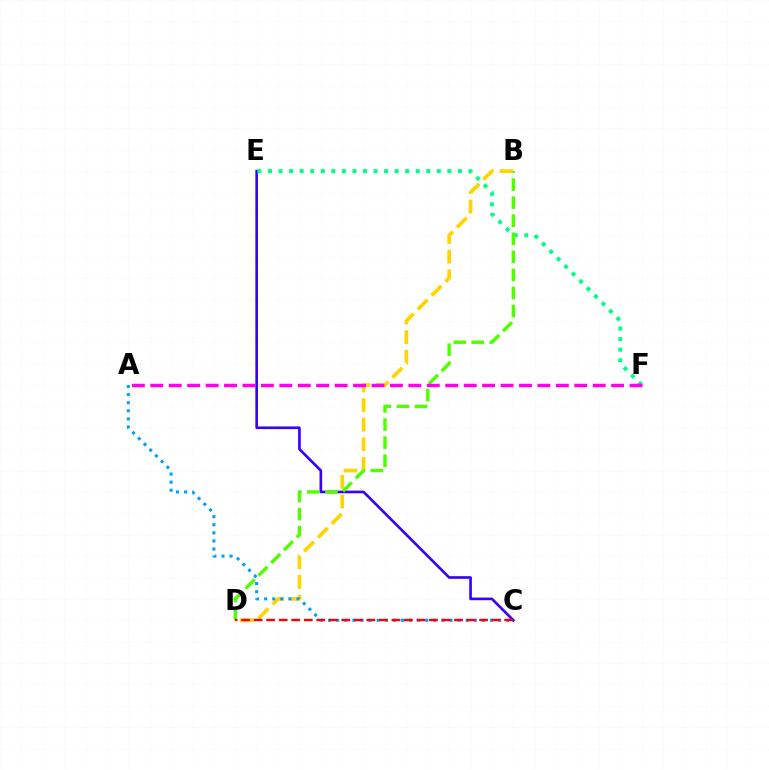{('C', 'E'): [{'color': '#3700ff', 'line_style': 'solid', 'thickness': 1.91}], ('E', 'F'): [{'color': '#00ff86', 'line_style': 'dotted', 'thickness': 2.87}], ('B', 'D'): [{'color': '#ffd500', 'line_style': 'dashed', 'thickness': 2.67}, {'color': '#4fff00', 'line_style': 'dashed', 'thickness': 2.45}], ('A', 'F'): [{'color': '#ff00ed', 'line_style': 'dashed', 'thickness': 2.5}], ('A', 'C'): [{'color': '#009eff', 'line_style': 'dotted', 'thickness': 2.2}], ('C', 'D'): [{'color': '#ff0000', 'line_style': 'dashed', 'thickness': 1.7}]}